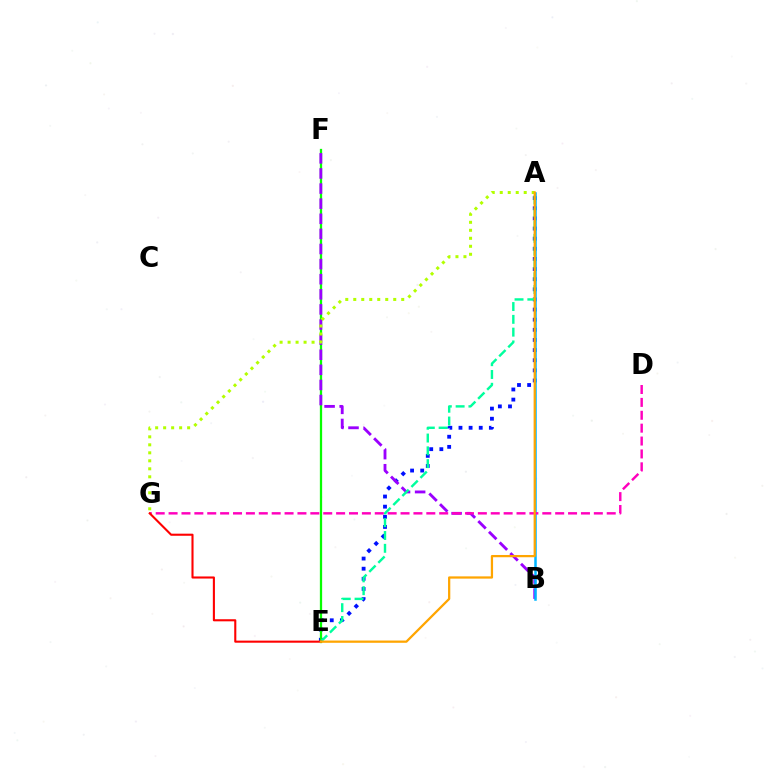{('A', 'E'): [{'color': '#0010ff', 'line_style': 'dotted', 'thickness': 2.75}, {'color': '#00ff9d', 'line_style': 'dashed', 'thickness': 1.74}, {'color': '#ffa500', 'line_style': 'solid', 'thickness': 1.62}], ('E', 'F'): [{'color': '#08ff00', 'line_style': 'solid', 'thickness': 1.64}], ('B', 'F'): [{'color': '#9b00ff', 'line_style': 'dashed', 'thickness': 2.05}], ('A', 'G'): [{'color': '#b3ff00', 'line_style': 'dotted', 'thickness': 2.17}], ('A', 'B'): [{'color': '#00b5ff', 'line_style': 'solid', 'thickness': 1.81}], ('D', 'G'): [{'color': '#ff00bd', 'line_style': 'dashed', 'thickness': 1.75}], ('E', 'G'): [{'color': '#ff0000', 'line_style': 'solid', 'thickness': 1.51}]}